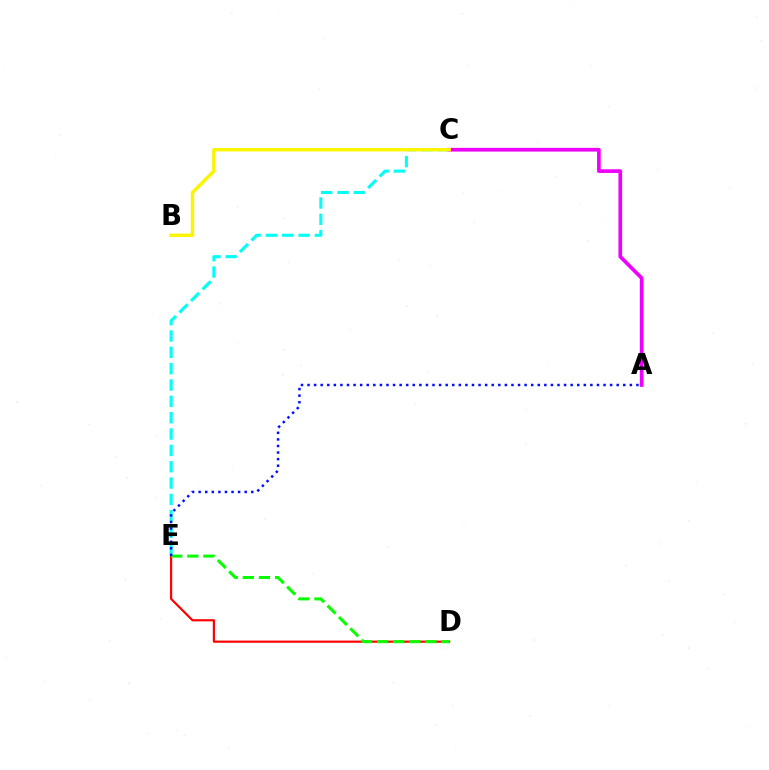{('C', 'E'): [{'color': '#00fff6', 'line_style': 'dashed', 'thickness': 2.22}], ('A', 'C'): [{'color': '#ee00ff', 'line_style': 'solid', 'thickness': 2.66}], ('D', 'E'): [{'color': '#ff0000', 'line_style': 'solid', 'thickness': 1.56}, {'color': '#08ff00', 'line_style': 'dashed', 'thickness': 2.19}], ('A', 'E'): [{'color': '#0010ff', 'line_style': 'dotted', 'thickness': 1.79}], ('B', 'C'): [{'color': '#fcf500', 'line_style': 'solid', 'thickness': 2.47}]}